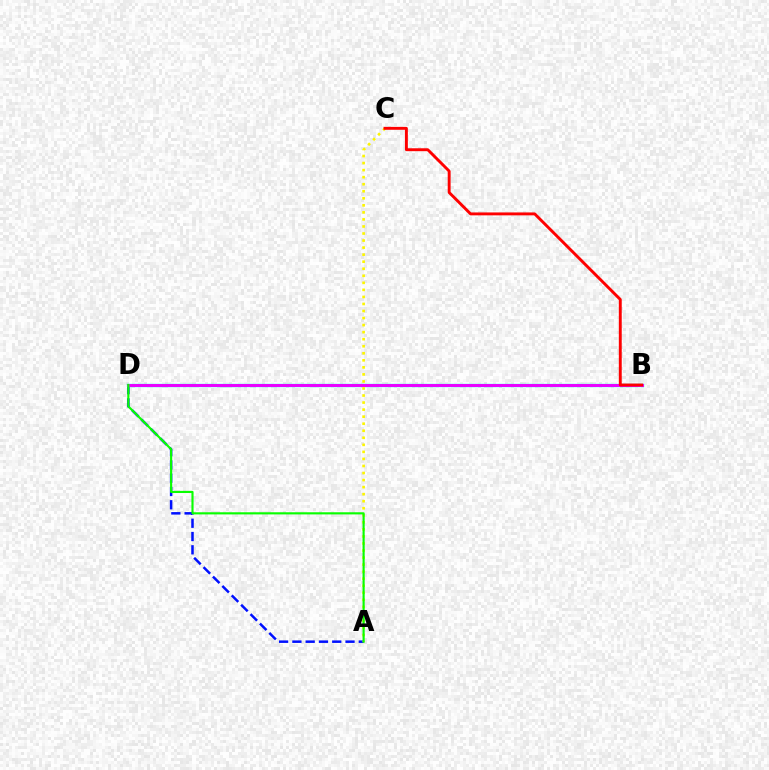{('A', 'D'): [{'color': '#0010ff', 'line_style': 'dashed', 'thickness': 1.8}, {'color': '#08ff00', 'line_style': 'solid', 'thickness': 1.54}], ('B', 'D'): [{'color': '#00fff6', 'line_style': 'solid', 'thickness': 2.4}, {'color': '#ee00ff', 'line_style': 'solid', 'thickness': 2.12}], ('A', 'C'): [{'color': '#fcf500', 'line_style': 'dotted', 'thickness': 1.91}], ('B', 'C'): [{'color': '#ff0000', 'line_style': 'solid', 'thickness': 2.09}]}